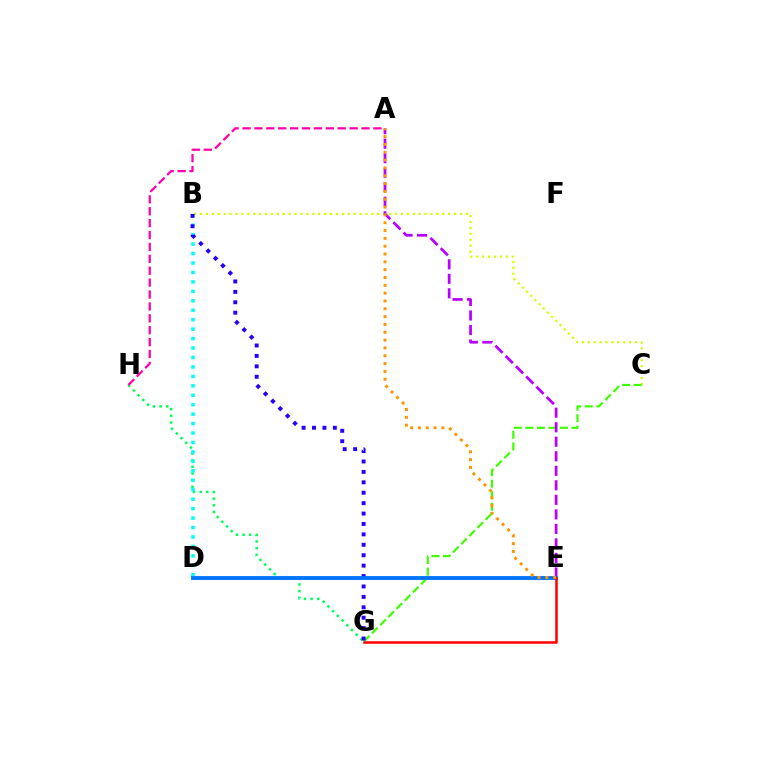{('B', 'C'): [{'color': '#d1ff00', 'line_style': 'dotted', 'thickness': 1.61}], ('C', 'G'): [{'color': '#3dff00', 'line_style': 'dashed', 'thickness': 1.57}], ('G', 'H'): [{'color': '#00ff5c', 'line_style': 'dotted', 'thickness': 1.81}], ('A', 'H'): [{'color': '#ff00ac', 'line_style': 'dashed', 'thickness': 1.62}], ('B', 'D'): [{'color': '#00fff6', 'line_style': 'dotted', 'thickness': 2.57}], ('A', 'E'): [{'color': '#b900ff', 'line_style': 'dashed', 'thickness': 1.97}, {'color': '#ff9400', 'line_style': 'dotted', 'thickness': 2.13}], ('B', 'G'): [{'color': '#2500ff', 'line_style': 'dotted', 'thickness': 2.83}], ('D', 'E'): [{'color': '#0074ff', 'line_style': 'solid', 'thickness': 2.78}], ('E', 'G'): [{'color': '#ff0000', 'line_style': 'solid', 'thickness': 1.8}]}